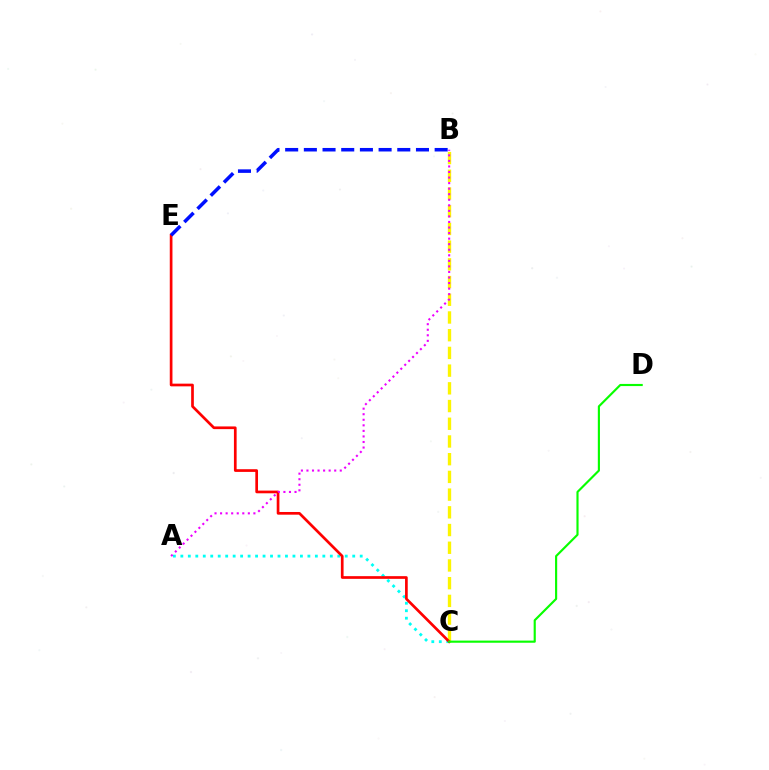{('B', 'C'): [{'color': '#fcf500', 'line_style': 'dashed', 'thickness': 2.41}], ('A', 'C'): [{'color': '#00fff6', 'line_style': 'dotted', 'thickness': 2.03}], ('C', 'E'): [{'color': '#ff0000', 'line_style': 'solid', 'thickness': 1.94}], ('A', 'B'): [{'color': '#ee00ff', 'line_style': 'dotted', 'thickness': 1.51}], ('C', 'D'): [{'color': '#08ff00', 'line_style': 'solid', 'thickness': 1.55}], ('B', 'E'): [{'color': '#0010ff', 'line_style': 'dashed', 'thickness': 2.54}]}